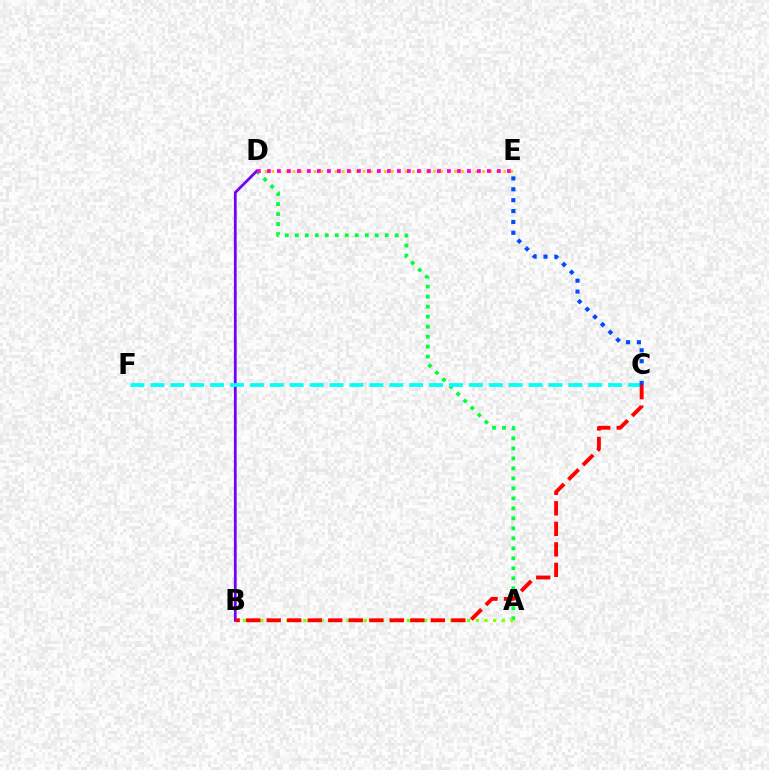{('A', 'D'): [{'color': '#00ff39', 'line_style': 'dotted', 'thickness': 2.71}], ('A', 'B'): [{'color': '#84ff00', 'line_style': 'dotted', 'thickness': 2.34}], ('B', 'D'): [{'color': '#7200ff', 'line_style': 'solid', 'thickness': 1.99}], ('C', 'F'): [{'color': '#00fff6', 'line_style': 'dashed', 'thickness': 2.7}], ('B', 'C'): [{'color': '#ff0000', 'line_style': 'dashed', 'thickness': 2.79}], ('C', 'E'): [{'color': '#004bff', 'line_style': 'dotted', 'thickness': 2.95}], ('D', 'E'): [{'color': '#ffbd00', 'line_style': 'dotted', 'thickness': 1.91}, {'color': '#ff00cf', 'line_style': 'dotted', 'thickness': 2.72}]}